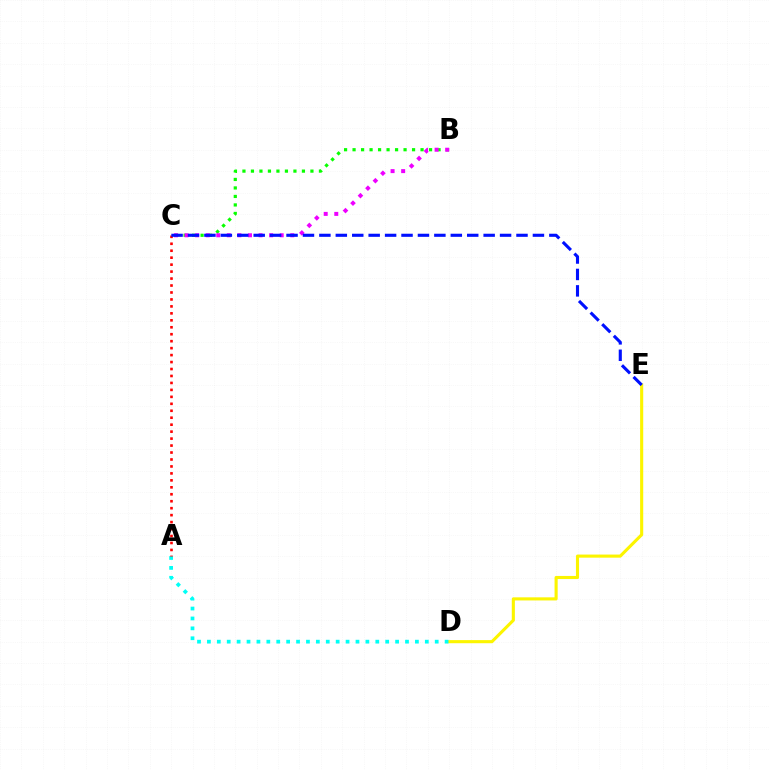{('D', 'E'): [{'color': '#fcf500', 'line_style': 'solid', 'thickness': 2.23}], ('A', 'D'): [{'color': '#00fff6', 'line_style': 'dotted', 'thickness': 2.69}], ('A', 'C'): [{'color': '#ff0000', 'line_style': 'dotted', 'thickness': 1.89}], ('B', 'C'): [{'color': '#08ff00', 'line_style': 'dotted', 'thickness': 2.31}, {'color': '#ee00ff', 'line_style': 'dotted', 'thickness': 2.87}], ('C', 'E'): [{'color': '#0010ff', 'line_style': 'dashed', 'thickness': 2.23}]}